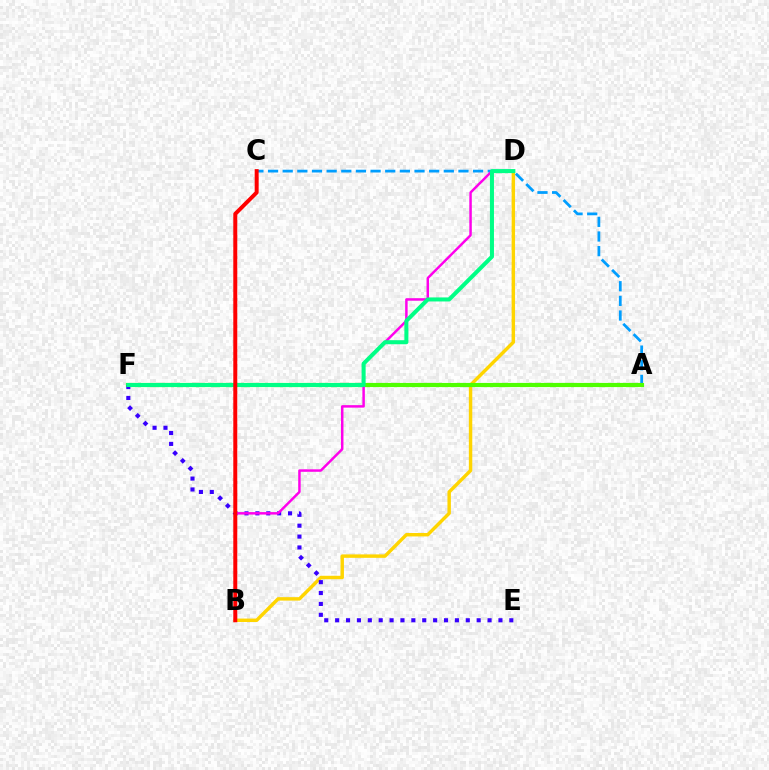{('B', 'D'): [{'color': '#ffd500', 'line_style': 'solid', 'thickness': 2.47}, {'color': '#ff00ed', 'line_style': 'solid', 'thickness': 1.78}], ('A', 'C'): [{'color': '#009eff', 'line_style': 'dashed', 'thickness': 1.99}], ('A', 'F'): [{'color': '#4fff00', 'line_style': 'solid', 'thickness': 3.0}], ('E', 'F'): [{'color': '#3700ff', 'line_style': 'dotted', 'thickness': 2.96}], ('D', 'F'): [{'color': '#00ff86', 'line_style': 'solid', 'thickness': 2.91}], ('B', 'C'): [{'color': '#ff0000', 'line_style': 'solid', 'thickness': 2.86}]}